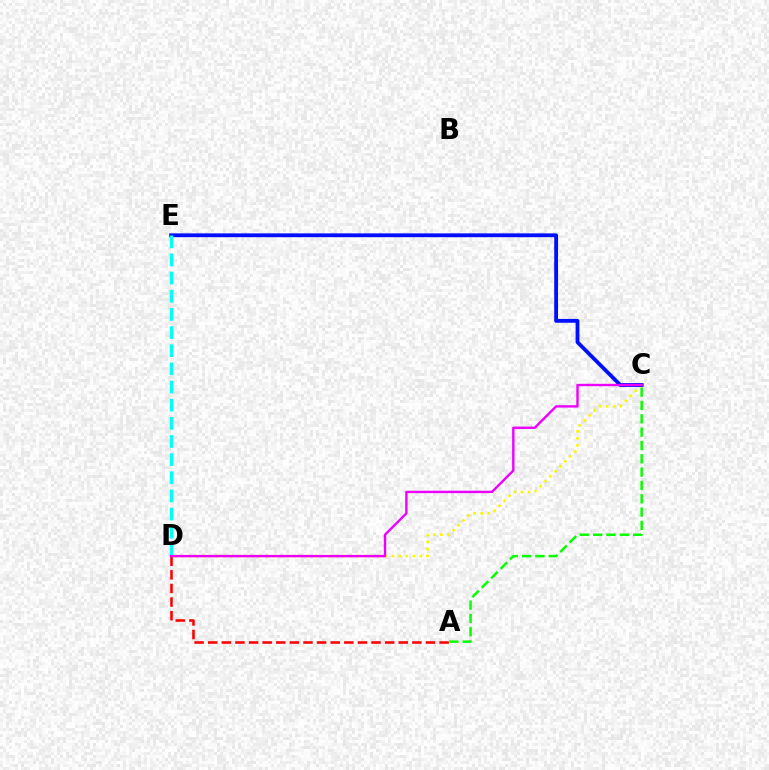{('C', 'D'): [{'color': '#fcf500', 'line_style': 'dotted', 'thickness': 1.9}, {'color': '#ee00ff', 'line_style': 'solid', 'thickness': 1.72}], ('C', 'E'): [{'color': '#0010ff', 'line_style': 'solid', 'thickness': 2.74}], ('D', 'E'): [{'color': '#00fff6', 'line_style': 'dashed', 'thickness': 2.47}], ('A', 'C'): [{'color': '#08ff00', 'line_style': 'dashed', 'thickness': 1.81}], ('A', 'D'): [{'color': '#ff0000', 'line_style': 'dashed', 'thickness': 1.85}]}